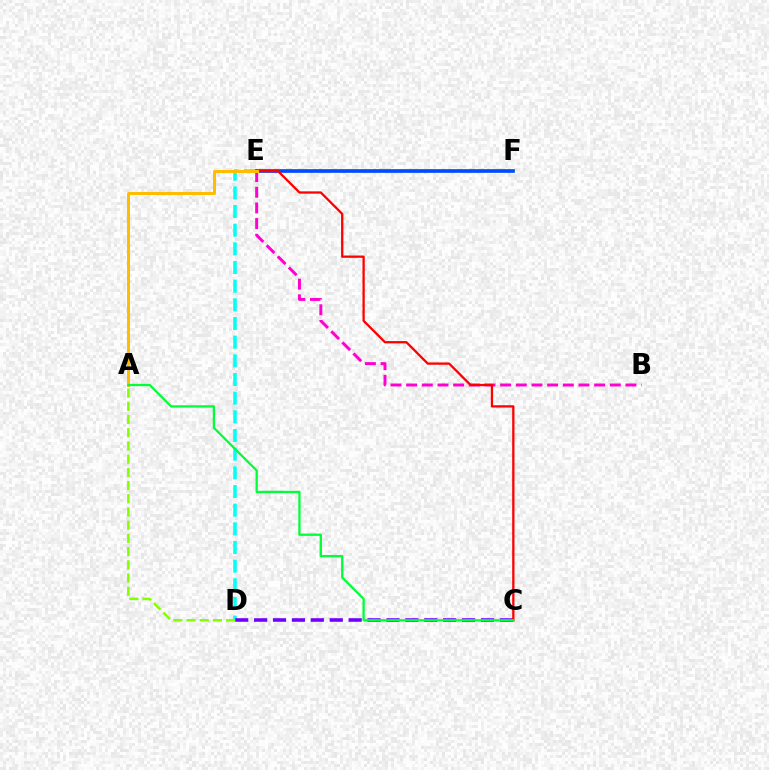{('D', 'E'): [{'color': '#00fff6', 'line_style': 'dashed', 'thickness': 2.54}], ('B', 'E'): [{'color': '#ff00cf', 'line_style': 'dashed', 'thickness': 2.13}], ('C', 'D'): [{'color': '#7200ff', 'line_style': 'dashed', 'thickness': 2.57}], ('A', 'D'): [{'color': '#84ff00', 'line_style': 'dashed', 'thickness': 1.79}], ('E', 'F'): [{'color': '#004bff', 'line_style': 'solid', 'thickness': 2.65}], ('C', 'E'): [{'color': '#ff0000', 'line_style': 'solid', 'thickness': 1.65}], ('A', 'E'): [{'color': '#ffbd00', 'line_style': 'solid', 'thickness': 2.15}], ('A', 'C'): [{'color': '#00ff39', 'line_style': 'solid', 'thickness': 1.64}]}